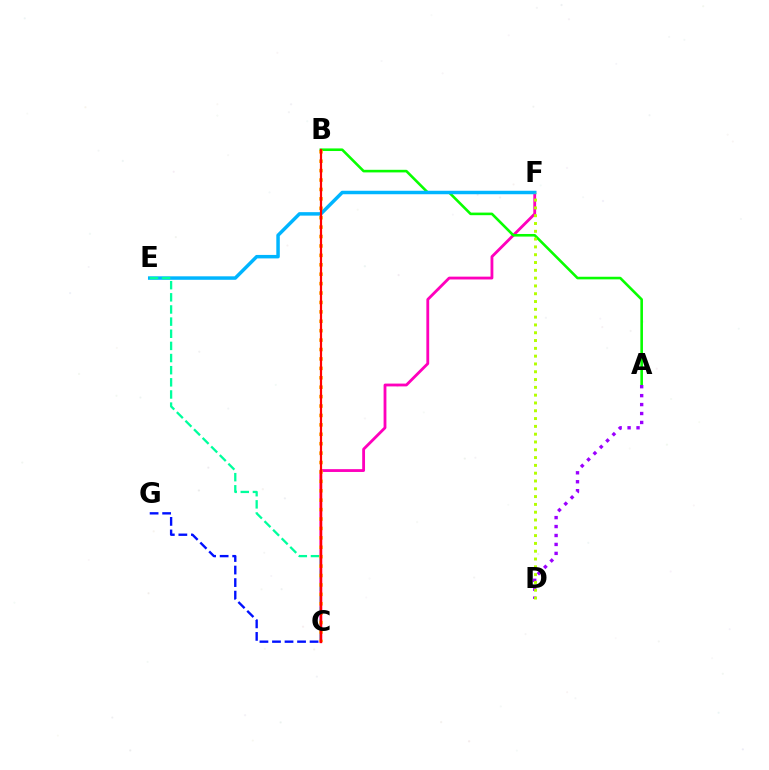{('C', 'F'): [{'color': '#ff00bd', 'line_style': 'solid', 'thickness': 2.03}], ('A', 'B'): [{'color': '#08ff00', 'line_style': 'solid', 'thickness': 1.87}], ('E', 'F'): [{'color': '#00b5ff', 'line_style': 'solid', 'thickness': 2.5}], ('A', 'D'): [{'color': '#9b00ff', 'line_style': 'dotted', 'thickness': 2.43}], ('C', 'G'): [{'color': '#0010ff', 'line_style': 'dashed', 'thickness': 1.7}], ('C', 'E'): [{'color': '#00ff9d', 'line_style': 'dashed', 'thickness': 1.65}], ('B', 'C'): [{'color': '#ffa500', 'line_style': 'dotted', 'thickness': 2.56}, {'color': '#ff0000', 'line_style': 'solid', 'thickness': 1.59}], ('D', 'F'): [{'color': '#b3ff00', 'line_style': 'dotted', 'thickness': 2.12}]}